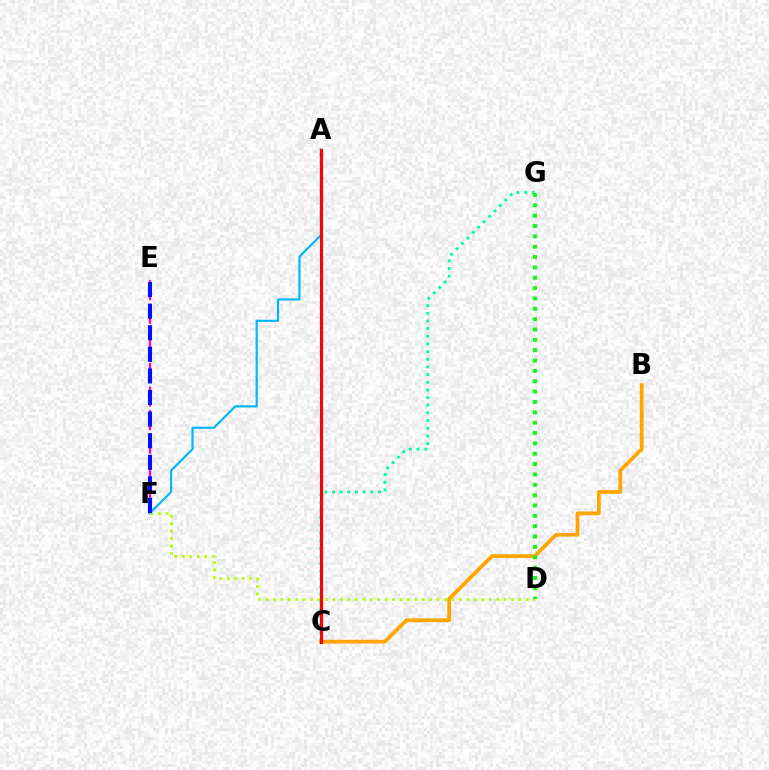{('D', 'F'): [{'color': '#b3ff00', 'line_style': 'dotted', 'thickness': 2.02}], ('C', 'G'): [{'color': '#00ff9d', 'line_style': 'dotted', 'thickness': 2.08}], ('A', 'C'): [{'color': '#9b00ff', 'line_style': 'dashed', 'thickness': 1.89}, {'color': '#ff0000', 'line_style': 'solid', 'thickness': 2.24}], ('B', 'C'): [{'color': '#ffa500', 'line_style': 'solid', 'thickness': 2.68}], ('A', 'F'): [{'color': '#00b5ff', 'line_style': 'solid', 'thickness': 1.56}], ('E', 'F'): [{'color': '#ff00bd', 'line_style': 'dashed', 'thickness': 1.61}, {'color': '#0010ff', 'line_style': 'dashed', 'thickness': 2.93}], ('D', 'G'): [{'color': '#08ff00', 'line_style': 'dotted', 'thickness': 2.81}]}